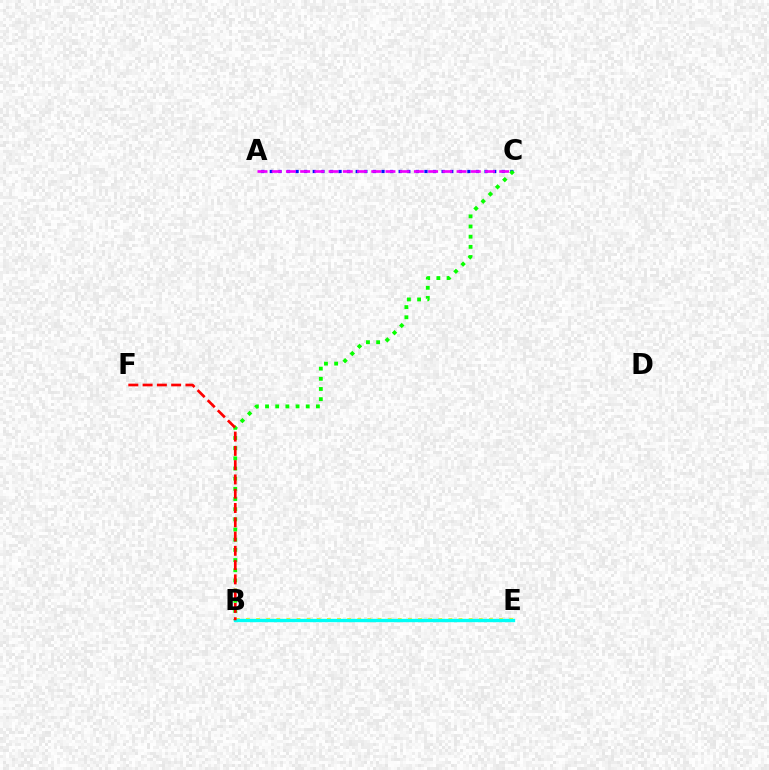{('A', 'C'): [{'color': '#0010ff', 'line_style': 'dotted', 'thickness': 2.33}, {'color': '#ee00ff', 'line_style': 'dashed', 'thickness': 1.93}], ('B', 'E'): [{'color': '#fcf500', 'line_style': 'dotted', 'thickness': 2.75}, {'color': '#00fff6', 'line_style': 'solid', 'thickness': 2.43}], ('B', 'C'): [{'color': '#08ff00', 'line_style': 'dotted', 'thickness': 2.76}], ('B', 'F'): [{'color': '#ff0000', 'line_style': 'dashed', 'thickness': 1.94}]}